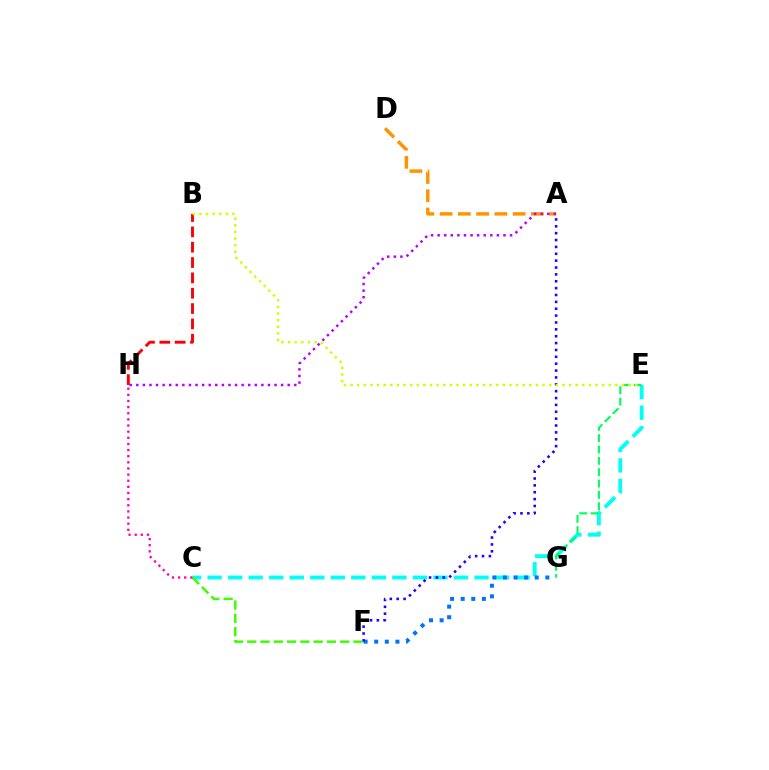{('C', 'E'): [{'color': '#00fff6', 'line_style': 'dashed', 'thickness': 2.79}], ('A', 'D'): [{'color': '#ff9400', 'line_style': 'dashed', 'thickness': 2.48}], ('B', 'H'): [{'color': '#ff0000', 'line_style': 'dashed', 'thickness': 2.08}], ('F', 'G'): [{'color': '#0074ff', 'line_style': 'dotted', 'thickness': 2.88}], ('E', 'G'): [{'color': '#00ff5c', 'line_style': 'dashed', 'thickness': 1.54}], ('A', 'F'): [{'color': '#2500ff', 'line_style': 'dotted', 'thickness': 1.87}], ('C', 'F'): [{'color': '#3dff00', 'line_style': 'dashed', 'thickness': 1.8}], ('A', 'H'): [{'color': '#b900ff', 'line_style': 'dotted', 'thickness': 1.79}], ('B', 'E'): [{'color': '#d1ff00', 'line_style': 'dotted', 'thickness': 1.8}], ('C', 'H'): [{'color': '#ff00ac', 'line_style': 'dotted', 'thickness': 1.67}]}